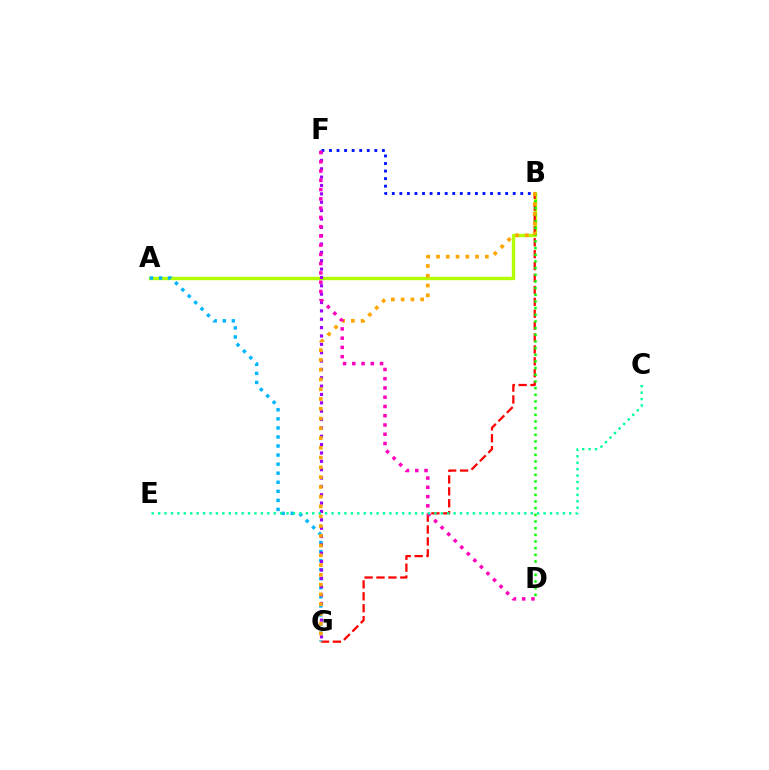{('A', 'B'): [{'color': '#b3ff00', 'line_style': 'solid', 'thickness': 2.43}], ('B', 'G'): [{'color': '#ff0000', 'line_style': 'dashed', 'thickness': 1.62}, {'color': '#ffa500', 'line_style': 'dotted', 'thickness': 2.65}], ('B', 'F'): [{'color': '#0010ff', 'line_style': 'dotted', 'thickness': 2.05}], ('A', 'G'): [{'color': '#00b5ff', 'line_style': 'dotted', 'thickness': 2.46}], ('B', 'D'): [{'color': '#08ff00', 'line_style': 'dotted', 'thickness': 1.81}], ('F', 'G'): [{'color': '#9b00ff', 'line_style': 'dotted', 'thickness': 2.27}], ('D', 'F'): [{'color': '#ff00bd', 'line_style': 'dotted', 'thickness': 2.52}], ('C', 'E'): [{'color': '#00ff9d', 'line_style': 'dotted', 'thickness': 1.75}]}